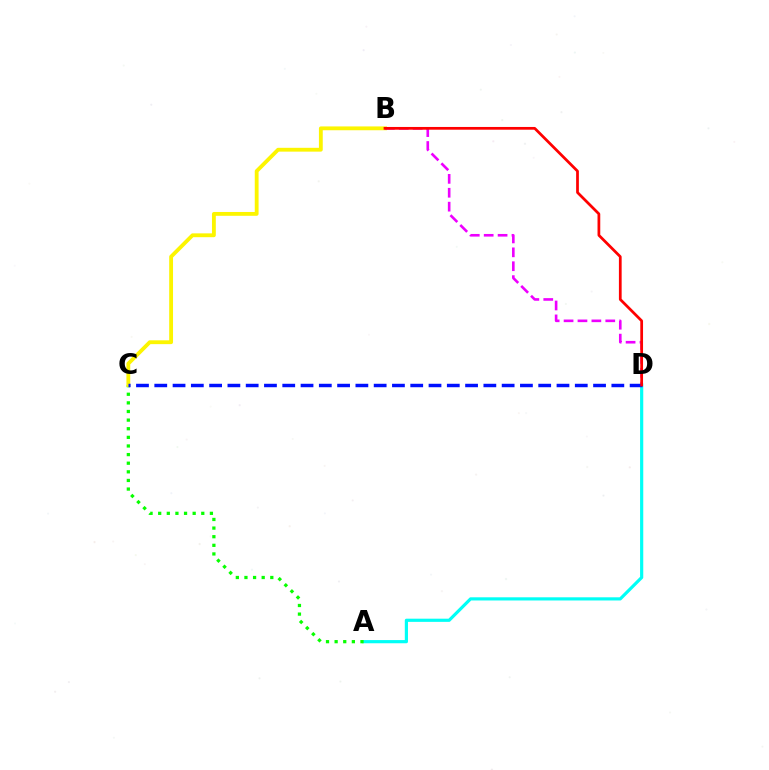{('A', 'D'): [{'color': '#00fff6', 'line_style': 'solid', 'thickness': 2.29}], ('A', 'C'): [{'color': '#08ff00', 'line_style': 'dotted', 'thickness': 2.34}], ('B', 'C'): [{'color': '#fcf500', 'line_style': 'solid', 'thickness': 2.76}], ('B', 'D'): [{'color': '#ee00ff', 'line_style': 'dashed', 'thickness': 1.89}, {'color': '#ff0000', 'line_style': 'solid', 'thickness': 1.97}], ('C', 'D'): [{'color': '#0010ff', 'line_style': 'dashed', 'thickness': 2.48}]}